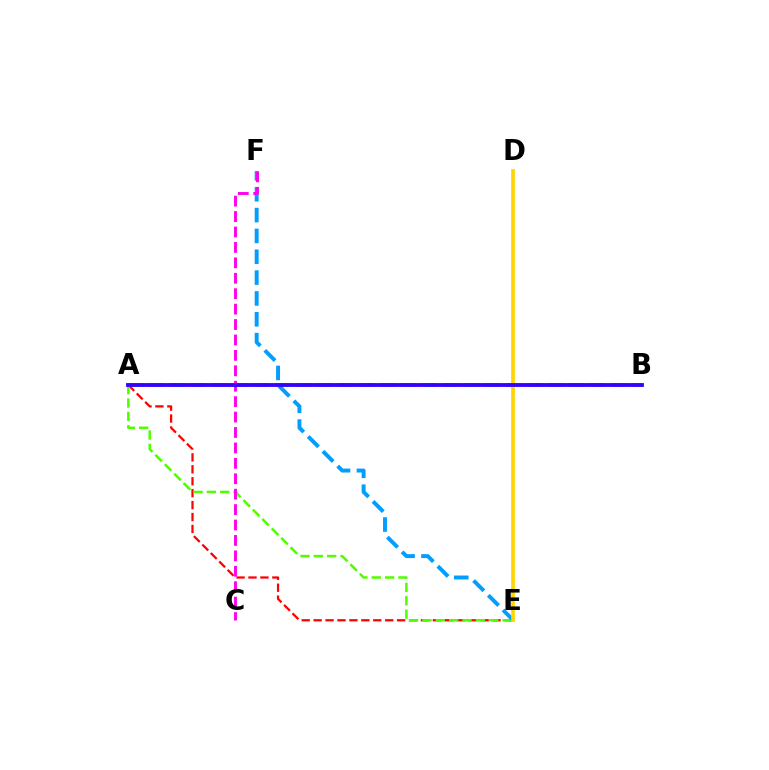{('A', 'B'): [{'color': '#00ff86', 'line_style': 'dashed', 'thickness': 2.85}, {'color': '#3700ff', 'line_style': 'solid', 'thickness': 2.75}], ('A', 'E'): [{'color': '#ff0000', 'line_style': 'dashed', 'thickness': 1.62}, {'color': '#4fff00', 'line_style': 'dashed', 'thickness': 1.81}], ('E', 'F'): [{'color': '#009eff', 'line_style': 'dashed', 'thickness': 2.83}], ('D', 'E'): [{'color': '#ffd500', 'line_style': 'solid', 'thickness': 2.65}], ('C', 'F'): [{'color': '#ff00ed', 'line_style': 'dashed', 'thickness': 2.1}]}